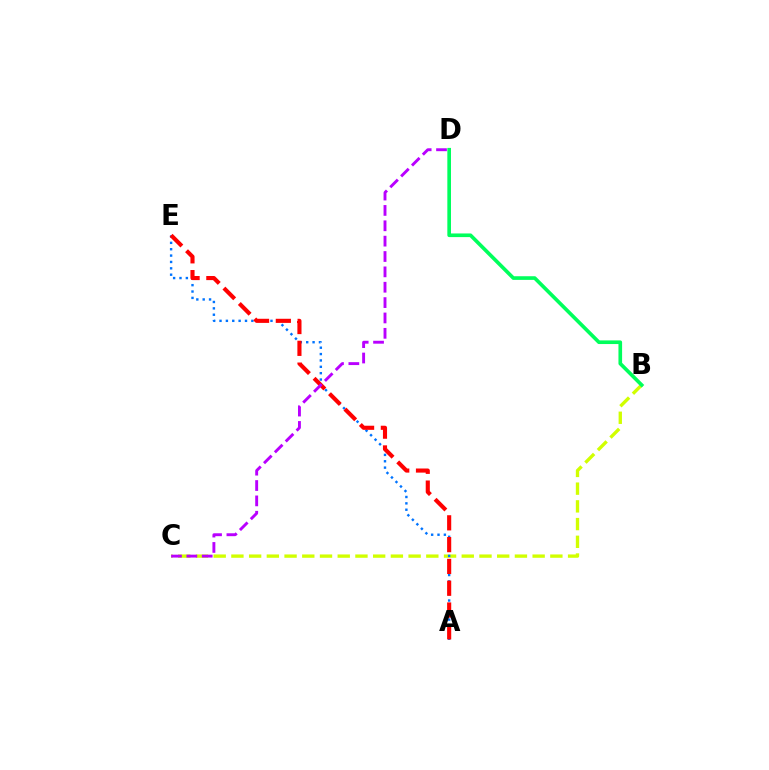{('B', 'C'): [{'color': '#d1ff00', 'line_style': 'dashed', 'thickness': 2.41}], ('A', 'E'): [{'color': '#0074ff', 'line_style': 'dotted', 'thickness': 1.73}, {'color': '#ff0000', 'line_style': 'dashed', 'thickness': 2.96}], ('B', 'D'): [{'color': '#00ff5c', 'line_style': 'solid', 'thickness': 2.63}], ('C', 'D'): [{'color': '#b900ff', 'line_style': 'dashed', 'thickness': 2.09}]}